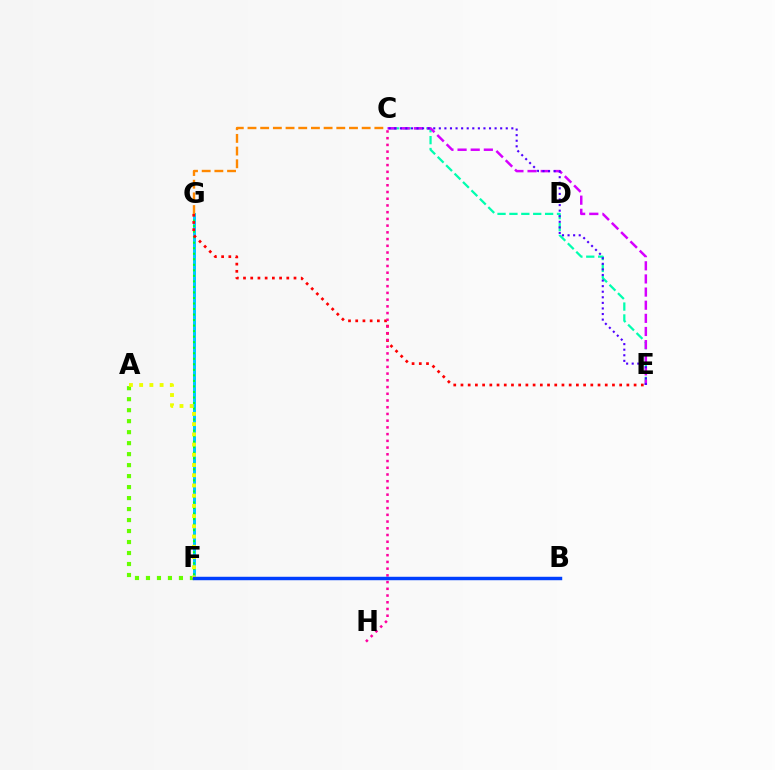{('A', 'F'): [{'color': '#66ff00', 'line_style': 'dotted', 'thickness': 2.99}, {'color': '#eeff00', 'line_style': 'dotted', 'thickness': 2.78}], ('C', 'E'): [{'color': '#00ffaf', 'line_style': 'dashed', 'thickness': 1.62}, {'color': '#d600ff', 'line_style': 'dashed', 'thickness': 1.78}, {'color': '#4f00ff', 'line_style': 'dotted', 'thickness': 1.52}], ('F', 'G'): [{'color': '#00c7ff', 'line_style': 'solid', 'thickness': 2.16}, {'color': '#00ff27', 'line_style': 'dotted', 'thickness': 1.5}], ('E', 'G'): [{'color': '#ff0000', 'line_style': 'dotted', 'thickness': 1.96}], ('C', 'G'): [{'color': '#ff8800', 'line_style': 'dashed', 'thickness': 1.72}], ('C', 'H'): [{'color': '#ff00a0', 'line_style': 'dotted', 'thickness': 1.83}], ('B', 'F'): [{'color': '#003fff', 'line_style': 'solid', 'thickness': 2.48}]}